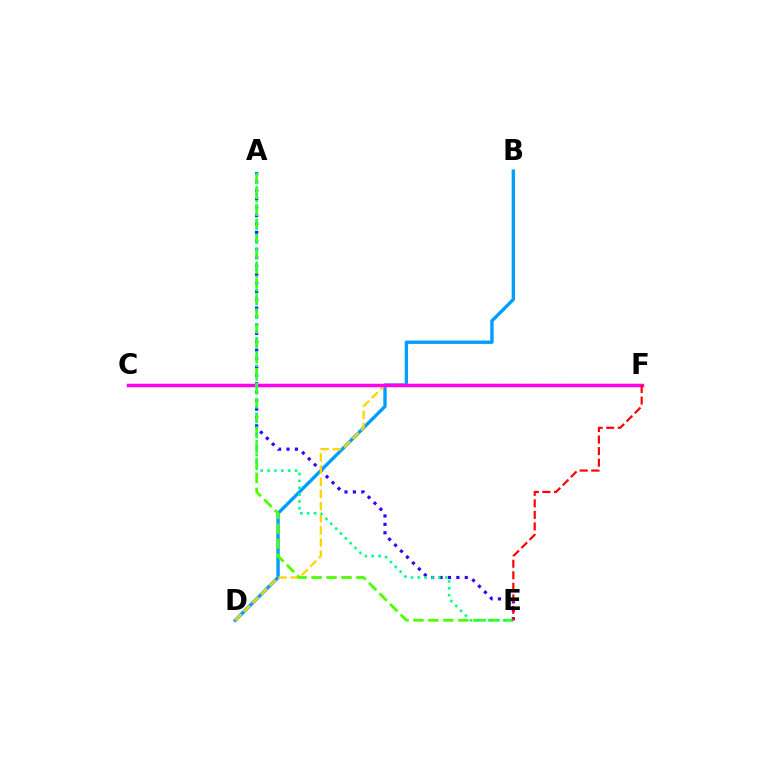{('A', 'E'): [{'color': '#3700ff', 'line_style': 'dotted', 'thickness': 2.29}, {'color': '#4fff00', 'line_style': 'dashed', 'thickness': 2.03}, {'color': '#00ff86', 'line_style': 'dotted', 'thickness': 1.86}], ('B', 'D'): [{'color': '#009eff', 'line_style': 'solid', 'thickness': 2.43}], ('D', 'F'): [{'color': '#ffd500', 'line_style': 'dashed', 'thickness': 1.65}], ('C', 'F'): [{'color': '#ff00ed', 'line_style': 'solid', 'thickness': 2.51}], ('E', 'F'): [{'color': '#ff0000', 'line_style': 'dashed', 'thickness': 1.57}]}